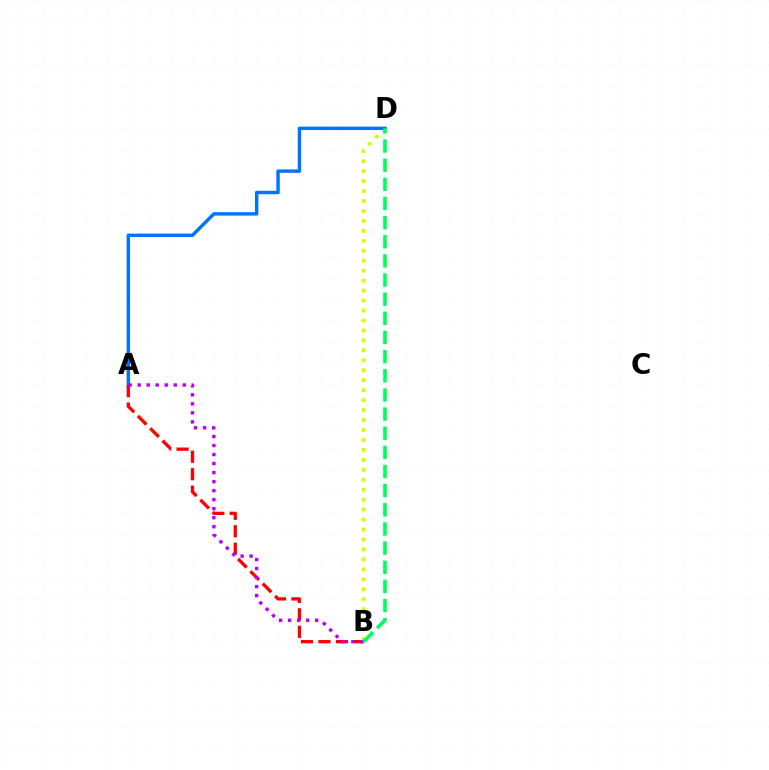{('B', 'D'): [{'color': '#d1ff00', 'line_style': 'dotted', 'thickness': 2.71}, {'color': '#00ff5c', 'line_style': 'dashed', 'thickness': 2.6}], ('A', 'D'): [{'color': '#0074ff', 'line_style': 'solid', 'thickness': 2.46}], ('A', 'B'): [{'color': '#ff0000', 'line_style': 'dashed', 'thickness': 2.37}, {'color': '#b900ff', 'line_style': 'dotted', 'thickness': 2.45}]}